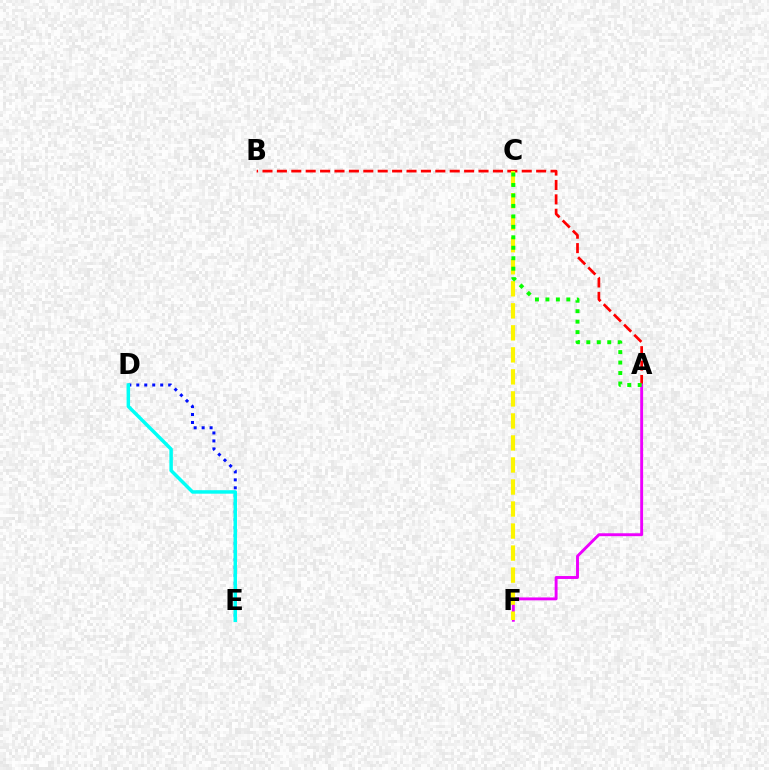{('D', 'E'): [{'color': '#0010ff', 'line_style': 'dotted', 'thickness': 2.16}, {'color': '#00fff6', 'line_style': 'solid', 'thickness': 2.51}], ('A', 'B'): [{'color': '#ff0000', 'line_style': 'dashed', 'thickness': 1.96}], ('A', 'F'): [{'color': '#ee00ff', 'line_style': 'solid', 'thickness': 2.09}], ('C', 'F'): [{'color': '#fcf500', 'line_style': 'dashed', 'thickness': 2.99}], ('A', 'C'): [{'color': '#08ff00', 'line_style': 'dotted', 'thickness': 2.84}]}